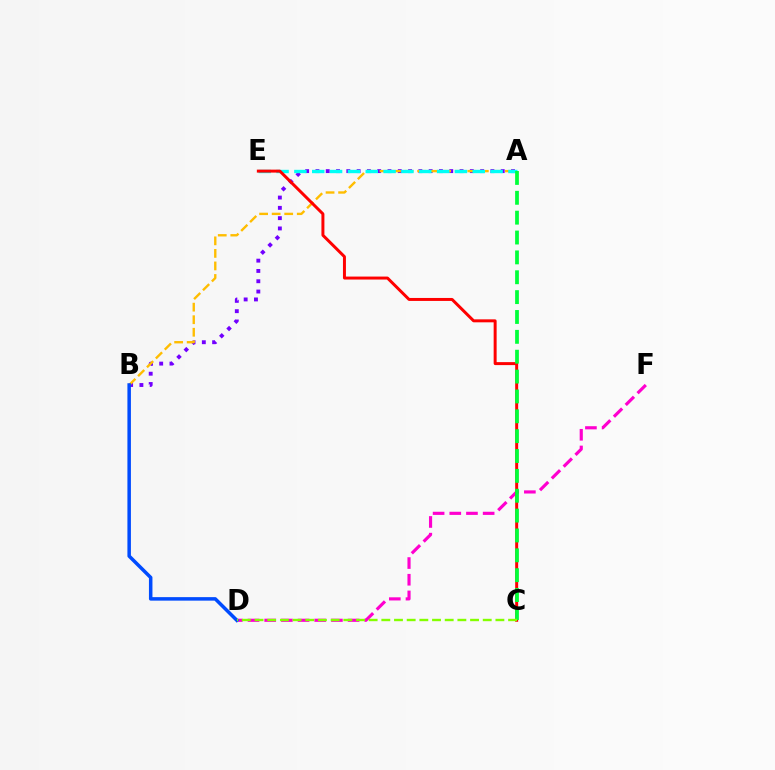{('A', 'B'): [{'color': '#7200ff', 'line_style': 'dotted', 'thickness': 2.8}, {'color': '#ffbd00', 'line_style': 'dashed', 'thickness': 1.7}], ('A', 'E'): [{'color': '#00fff6', 'line_style': 'dashed', 'thickness': 2.42}], ('D', 'F'): [{'color': '#ff00cf', 'line_style': 'dashed', 'thickness': 2.27}], ('B', 'D'): [{'color': '#004bff', 'line_style': 'solid', 'thickness': 2.52}], ('C', 'E'): [{'color': '#ff0000', 'line_style': 'solid', 'thickness': 2.14}], ('A', 'C'): [{'color': '#00ff39', 'line_style': 'dashed', 'thickness': 2.7}], ('C', 'D'): [{'color': '#84ff00', 'line_style': 'dashed', 'thickness': 1.72}]}